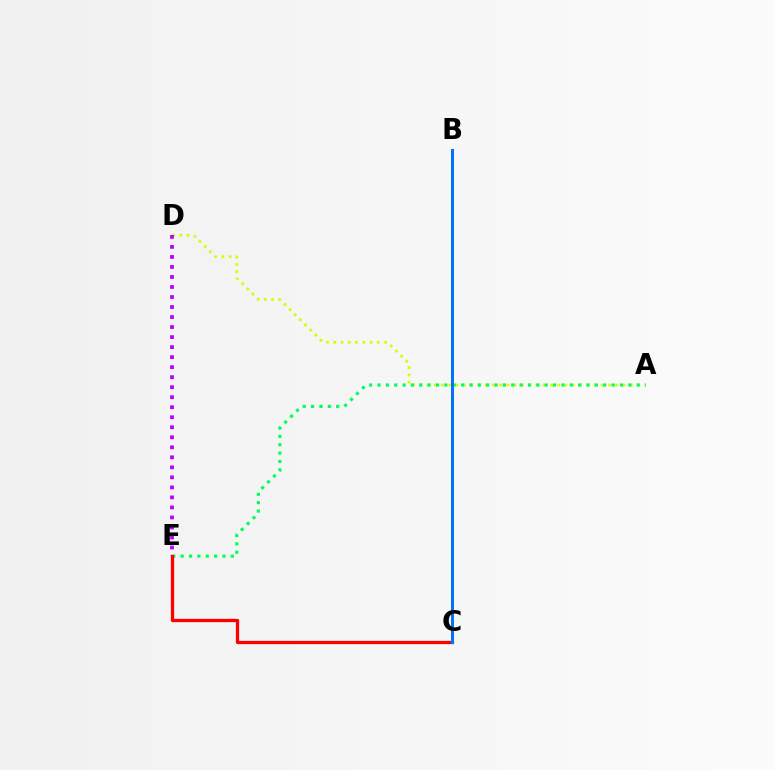{('A', 'D'): [{'color': '#d1ff00', 'line_style': 'dotted', 'thickness': 1.97}], ('A', 'E'): [{'color': '#00ff5c', 'line_style': 'dotted', 'thickness': 2.27}], ('C', 'E'): [{'color': '#ff0000', 'line_style': 'solid', 'thickness': 2.36}], ('D', 'E'): [{'color': '#b900ff', 'line_style': 'dotted', 'thickness': 2.72}], ('B', 'C'): [{'color': '#0074ff', 'line_style': 'solid', 'thickness': 2.16}]}